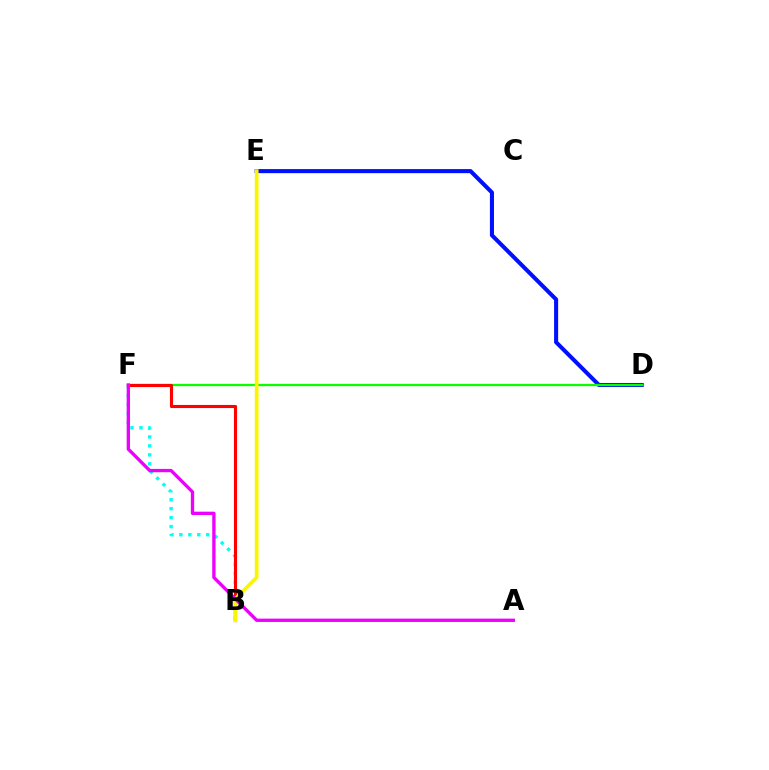{('D', 'E'): [{'color': '#0010ff', 'line_style': 'solid', 'thickness': 2.93}], ('B', 'F'): [{'color': '#00fff6', 'line_style': 'dotted', 'thickness': 2.43}, {'color': '#ff0000', 'line_style': 'solid', 'thickness': 2.25}], ('D', 'F'): [{'color': '#08ff00', 'line_style': 'solid', 'thickness': 1.64}], ('B', 'E'): [{'color': '#fcf500', 'line_style': 'solid', 'thickness': 2.69}], ('A', 'F'): [{'color': '#ee00ff', 'line_style': 'solid', 'thickness': 2.39}]}